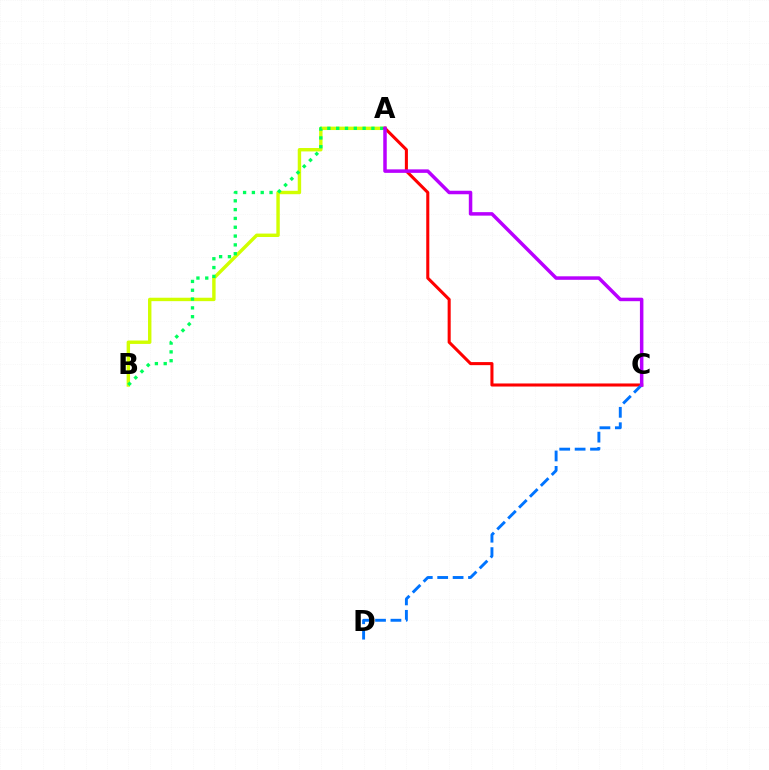{('A', 'B'): [{'color': '#d1ff00', 'line_style': 'solid', 'thickness': 2.46}, {'color': '#00ff5c', 'line_style': 'dotted', 'thickness': 2.39}], ('A', 'C'): [{'color': '#ff0000', 'line_style': 'solid', 'thickness': 2.2}, {'color': '#b900ff', 'line_style': 'solid', 'thickness': 2.52}], ('C', 'D'): [{'color': '#0074ff', 'line_style': 'dashed', 'thickness': 2.09}]}